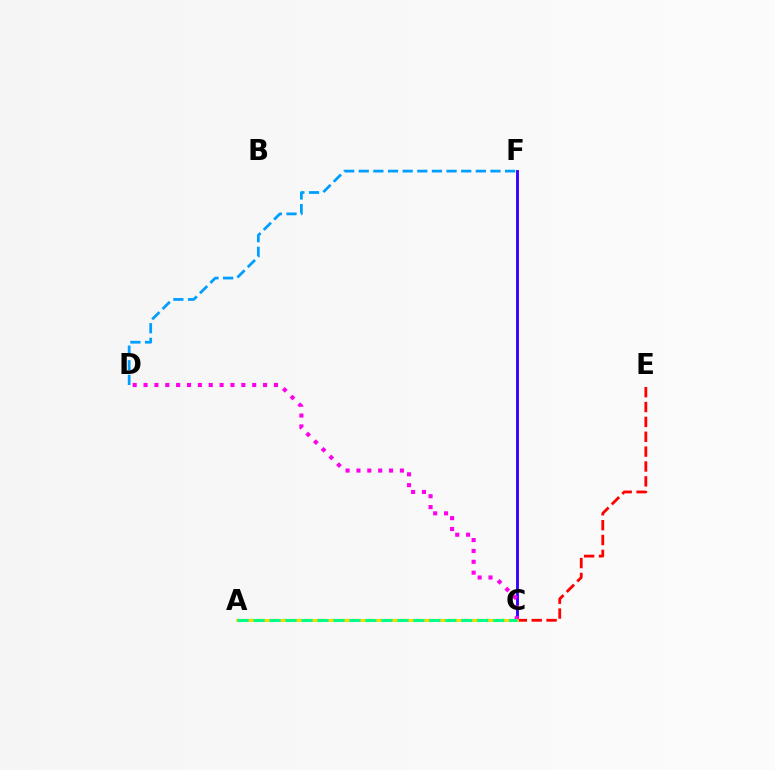{('C', 'F'): [{'color': '#3700ff', 'line_style': 'solid', 'thickness': 2.06}], ('C', 'D'): [{'color': '#ff00ed', 'line_style': 'dotted', 'thickness': 2.95}], ('D', 'F'): [{'color': '#009eff', 'line_style': 'dashed', 'thickness': 1.99}], ('A', 'C'): [{'color': '#4fff00', 'line_style': 'dashed', 'thickness': 1.63}, {'color': '#ffd500', 'line_style': 'solid', 'thickness': 2.05}, {'color': '#00ff86', 'line_style': 'dashed', 'thickness': 2.17}], ('C', 'E'): [{'color': '#ff0000', 'line_style': 'dashed', 'thickness': 2.02}]}